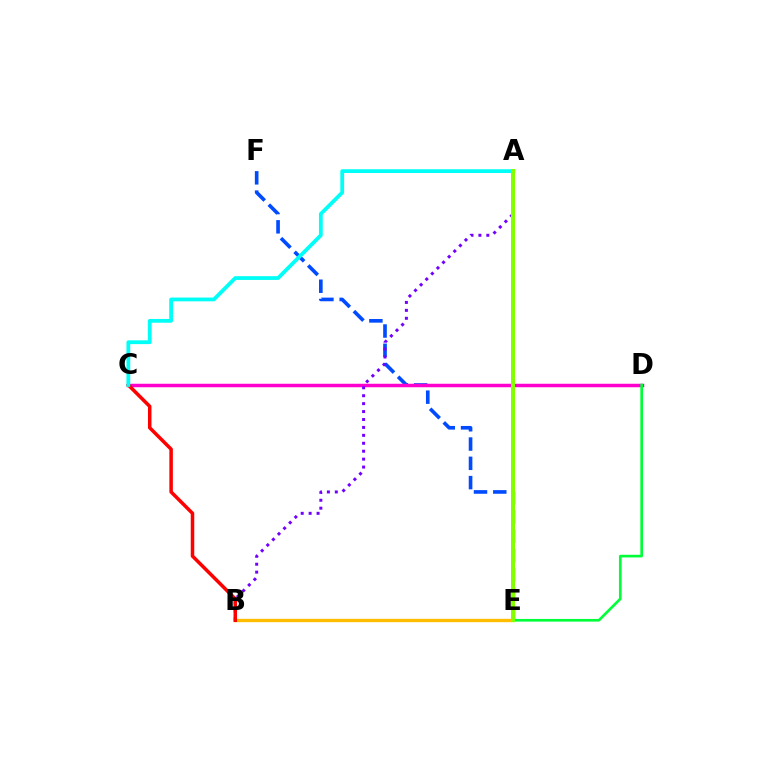{('E', 'F'): [{'color': '#004bff', 'line_style': 'dashed', 'thickness': 2.62}], ('B', 'E'): [{'color': '#ffbd00', 'line_style': 'solid', 'thickness': 2.41}], ('C', 'D'): [{'color': '#ff00cf', 'line_style': 'solid', 'thickness': 2.51}], ('A', 'B'): [{'color': '#7200ff', 'line_style': 'dotted', 'thickness': 2.15}], ('B', 'C'): [{'color': '#ff0000', 'line_style': 'solid', 'thickness': 2.52}], ('D', 'E'): [{'color': '#00ff39', 'line_style': 'solid', 'thickness': 1.92}], ('A', 'C'): [{'color': '#00fff6', 'line_style': 'solid', 'thickness': 2.72}], ('A', 'E'): [{'color': '#84ff00', 'line_style': 'solid', 'thickness': 2.89}]}